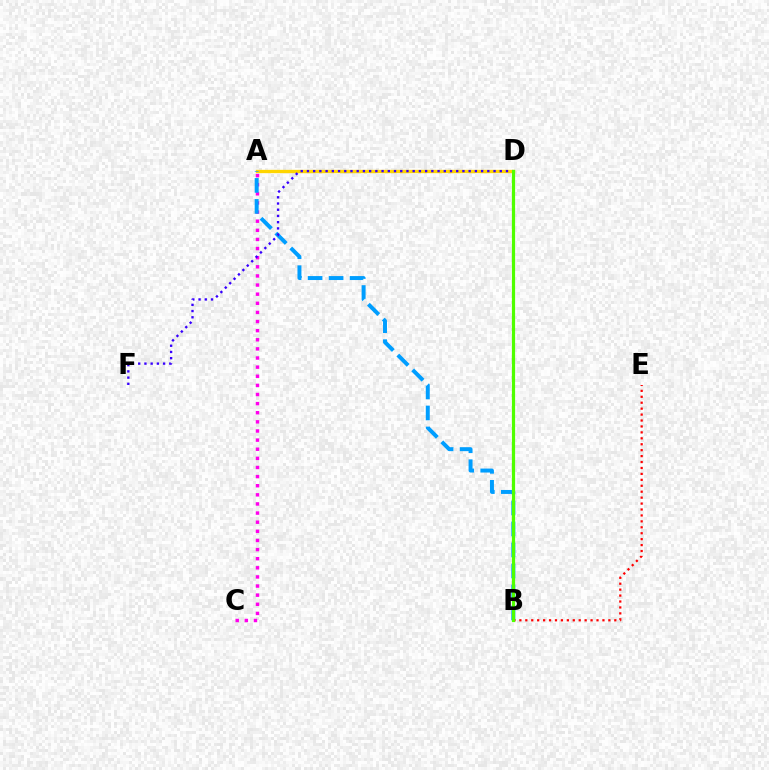{('A', 'D'): [{'color': '#ffd500', 'line_style': 'solid', 'thickness': 2.4}], ('A', 'C'): [{'color': '#ff00ed', 'line_style': 'dotted', 'thickness': 2.48}], ('A', 'B'): [{'color': '#009eff', 'line_style': 'dashed', 'thickness': 2.85}], ('B', 'D'): [{'color': '#00ff86', 'line_style': 'dashed', 'thickness': 1.89}, {'color': '#4fff00', 'line_style': 'solid', 'thickness': 2.3}], ('B', 'E'): [{'color': '#ff0000', 'line_style': 'dotted', 'thickness': 1.61}], ('D', 'F'): [{'color': '#3700ff', 'line_style': 'dotted', 'thickness': 1.69}]}